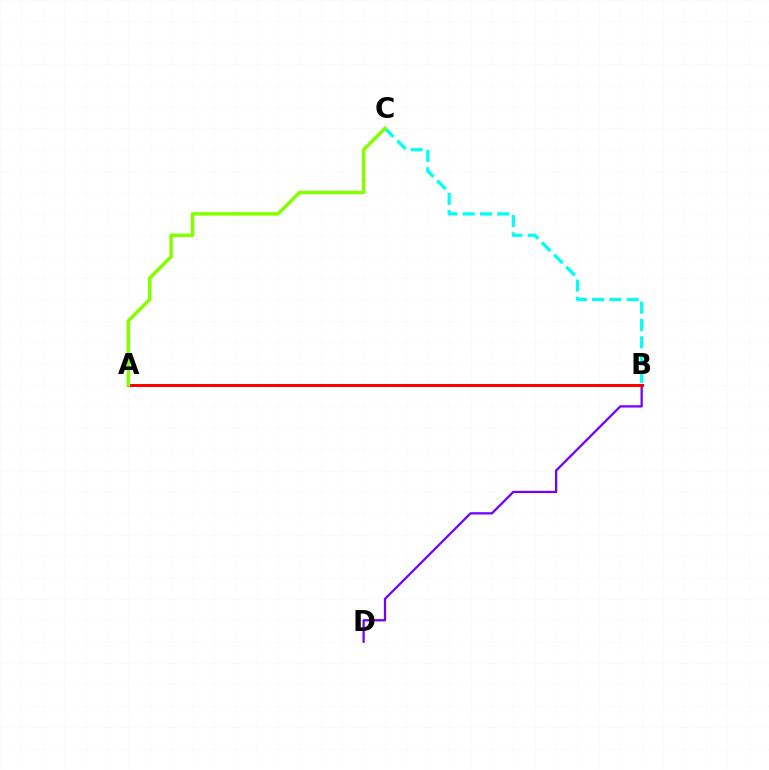{('B', 'D'): [{'color': '#7200ff', 'line_style': 'solid', 'thickness': 1.63}], ('A', 'B'): [{'color': '#ff0000', 'line_style': 'solid', 'thickness': 2.17}], ('B', 'C'): [{'color': '#00fff6', 'line_style': 'dashed', 'thickness': 2.35}], ('A', 'C'): [{'color': '#84ff00', 'line_style': 'solid', 'thickness': 2.52}]}